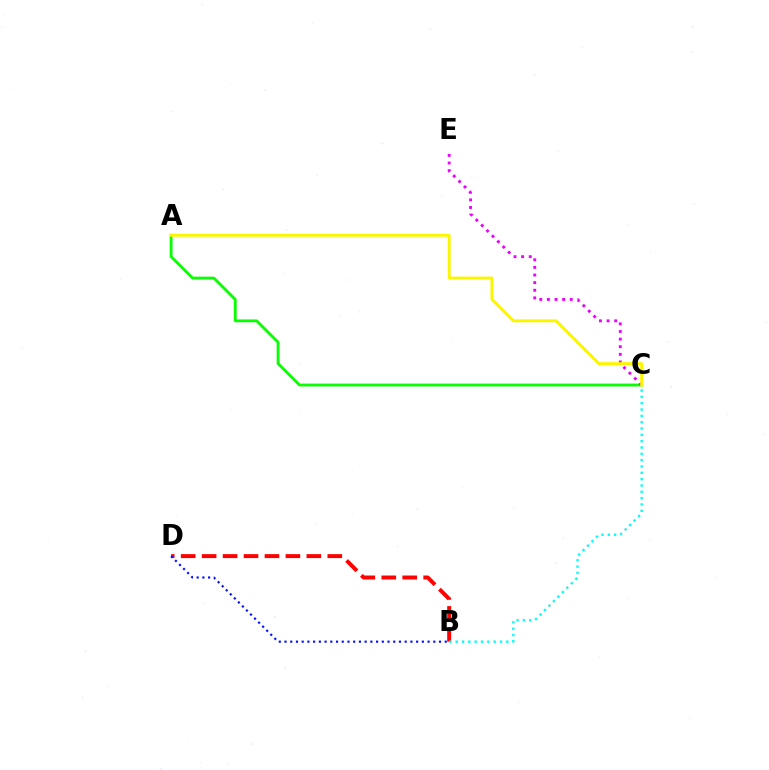{('A', 'C'): [{'color': '#08ff00', 'line_style': 'solid', 'thickness': 2.02}, {'color': '#fcf500', 'line_style': 'solid', 'thickness': 2.1}], ('B', 'D'): [{'color': '#ff0000', 'line_style': 'dashed', 'thickness': 2.85}, {'color': '#0010ff', 'line_style': 'dotted', 'thickness': 1.55}], ('B', 'C'): [{'color': '#00fff6', 'line_style': 'dotted', 'thickness': 1.72}], ('C', 'E'): [{'color': '#ee00ff', 'line_style': 'dotted', 'thickness': 2.07}]}